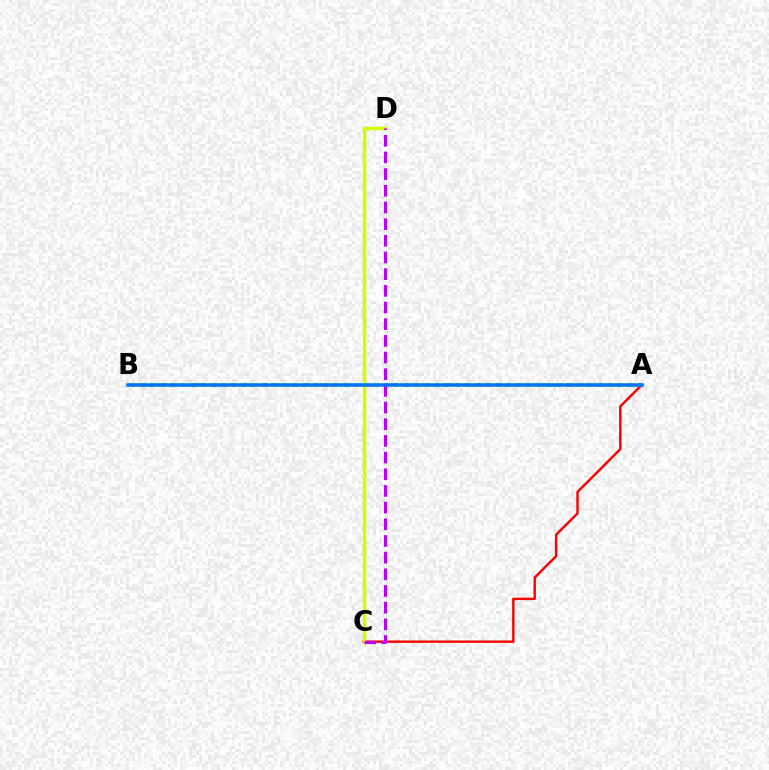{('A', 'C'): [{'color': '#ff0000', 'line_style': 'solid', 'thickness': 1.75}], ('A', 'B'): [{'color': '#00ff5c', 'line_style': 'dotted', 'thickness': 2.76}, {'color': '#0074ff', 'line_style': 'solid', 'thickness': 2.55}], ('C', 'D'): [{'color': '#d1ff00', 'line_style': 'solid', 'thickness': 2.46}, {'color': '#b900ff', 'line_style': 'dashed', 'thickness': 2.27}]}